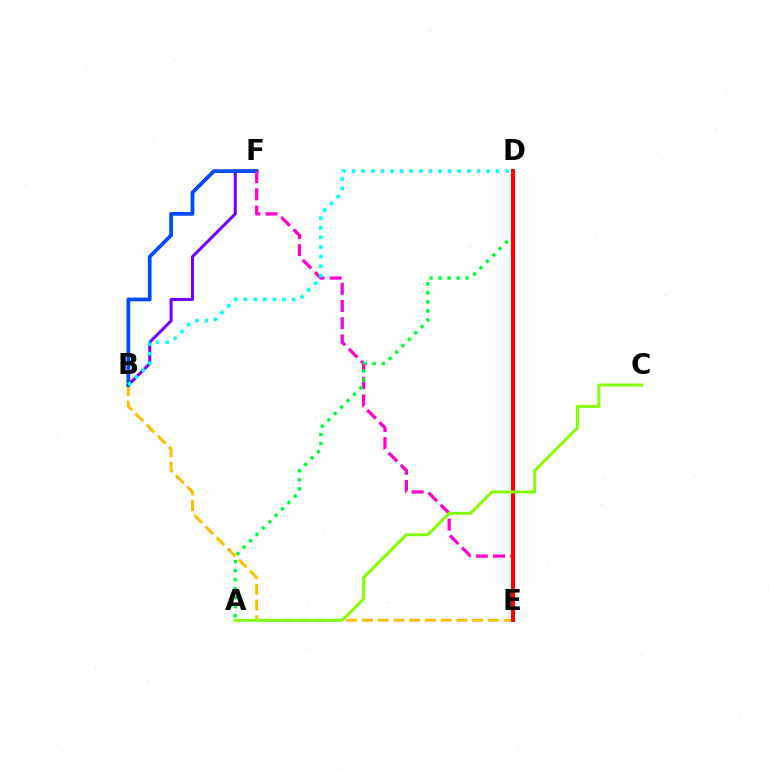{('B', 'F'): [{'color': '#7200ff', 'line_style': 'solid', 'thickness': 2.17}, {'color': '#004bff', 'line_style': 'solid', 'thickness': 2.7}], ('B', 'E'): [{'color': '#ffbd00', 'line_style': 'dashed', 'thickness': 2.14}], ('E', 'F'): [{'color': '#ff00cf', 'line_style': 'dashed', 'thickness': 2.34}], ('B', 'D'): [{'color': '#00fff6', 'line_style': 'dotted', 'thickness': 2.61}], ('A', 'D'): [{'color': '#00ff39', 'line_style': 'dotted', 'thickness': 2.45}], ('D', 'E'): [{'color': '#ff0000', 'line_style': 'solid', 'thickness': 2.89}], ('A', 'C'): [{'color': '#84ff00', 'line_style': 'solid', 'thickness': 2.15}]}